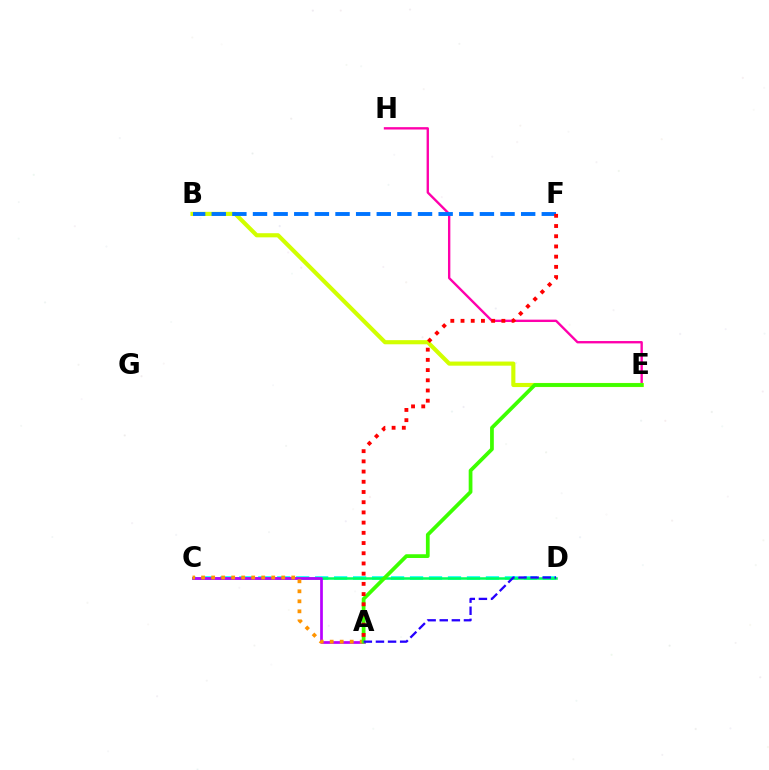{('E', 'H'): [{'color': '#ff00ac', 'line_style': 'solid', 'thickness': 1.7}], ('B', 'E'): [{'color': '#d1ff00', 'line_style': 'solid', 'thickness': 2.97}], ('C', 'D'): [{'color': '#00fff6', 'line_style': 'dashed', 'thickness': 2.58}, {'color': '#00ff5c', 'line_style': 'solid', 'thickness': 1.81}], ('A', 'C'): [{'color': '#b900ff', 'line_style': 'solid', 'thickness': 1.96}, {'color': '#ff9400', 'line_style': 'dotted', 'thickness': 2.72}], ('B', 'F'): [{'color': '#0074ff', 'line_style': 'dashed', 'thickness': 2.8}], ('A', 'E'): [{'color': '#3dff00', 'line_style': 'solid', 'thickness': 2.7}], ('A', 'F'): [{'color': '#ff0000', 'line_style': 'dotted', 'thickness': 2.77}], ('A', 'D'): [{'color': '#2500ff', 'line_style': 'dashed', 'thickness': 1.65}]}